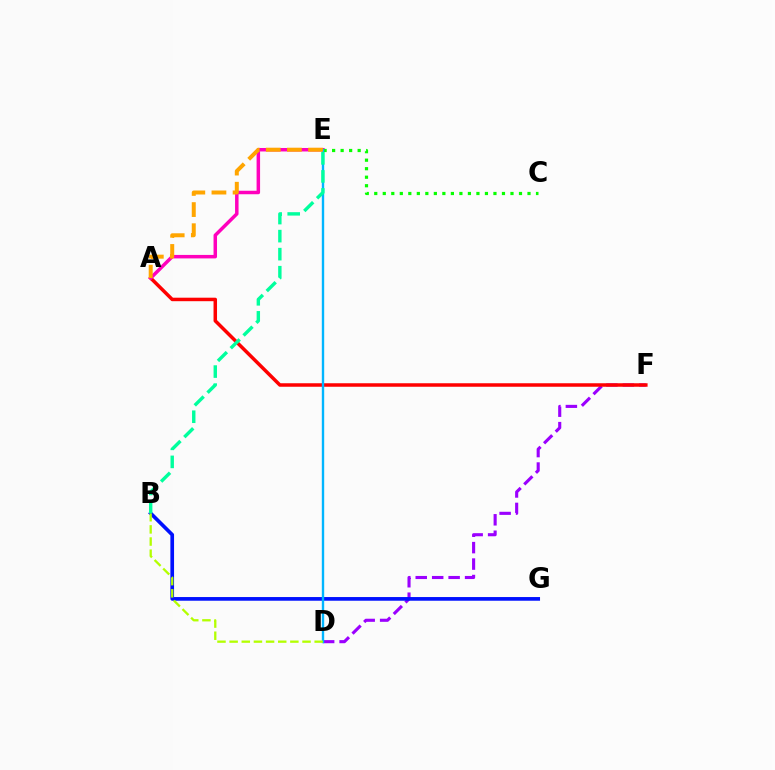{('D', 'F'): [{'color': '#9b00ff', 'line_style': 'dashed', 'thickness': 2.23}], ('A', 'F'): [{'color': '#ff0000', 'line_style': 'solid', 'thickness': 2.52}], ('B', 'G'): [{'color': '#0010ff', 'line_style': 'solid', 'thickness': 2.65}], ('A', 'E'): [{'color': '#ff00bd', 'line_style': 'solid', 'thickness': 2.51}, {'color': '#ffa500', 'line_style': 'dashed', 'thickness': 2.87}], ('C', 'E'): [{'color': '#08ff00', 'line_style': 'dotted', 'thickness': 2.31}], ('D', 'E'): [{'color': '#00b5ff', 'line_style': 'solid', 'thickness': 1.71}], ('B', 'D'): [{'color': '#b3ff00', 'line_style': 'dashed', 'thickness': 1.65}], ('B', 'E'): [{'color': '#00ff9d', 'line_style': 'dashed', 'thickness': 2.45}]}